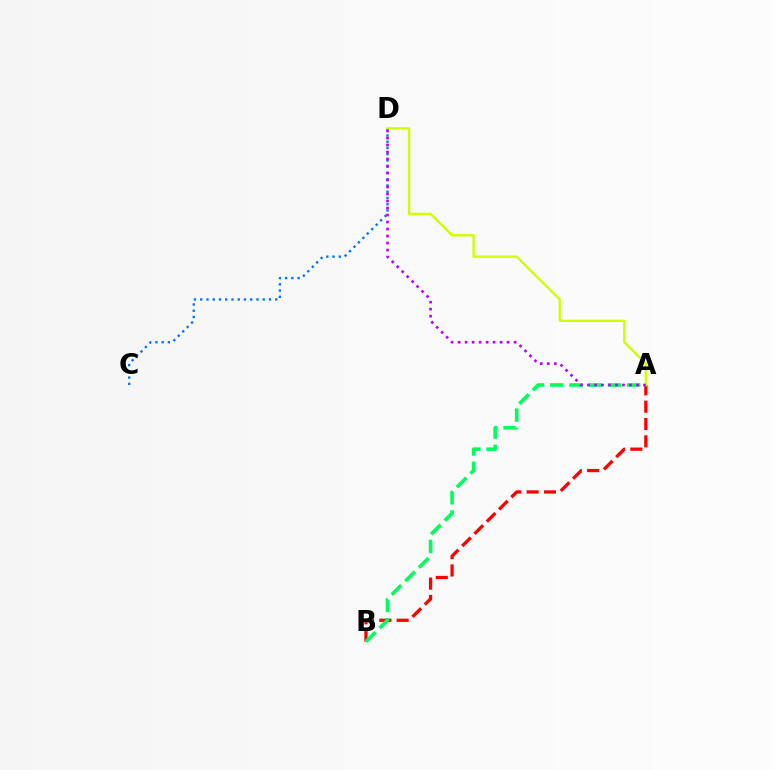{('C', 'D'): [{'color': '#0074ff', 'line_style': 'dotted', 'thickness': 1.7}], ('A', 'B'): [{'color': '#ff0000', 'line_style': 'dashed', 'thickness': 2.35}, {'color': '#00ff5c', 'line_style': 'dashed', 'thickness': 2.61}], ('A', 'D'): [{'color': '#d1ff00', 'line_style': 'solid', 'thickness': 1.72}, {'color': '#b900ff', 'line_style': 'dotted', 'thickness': 1.9}]}